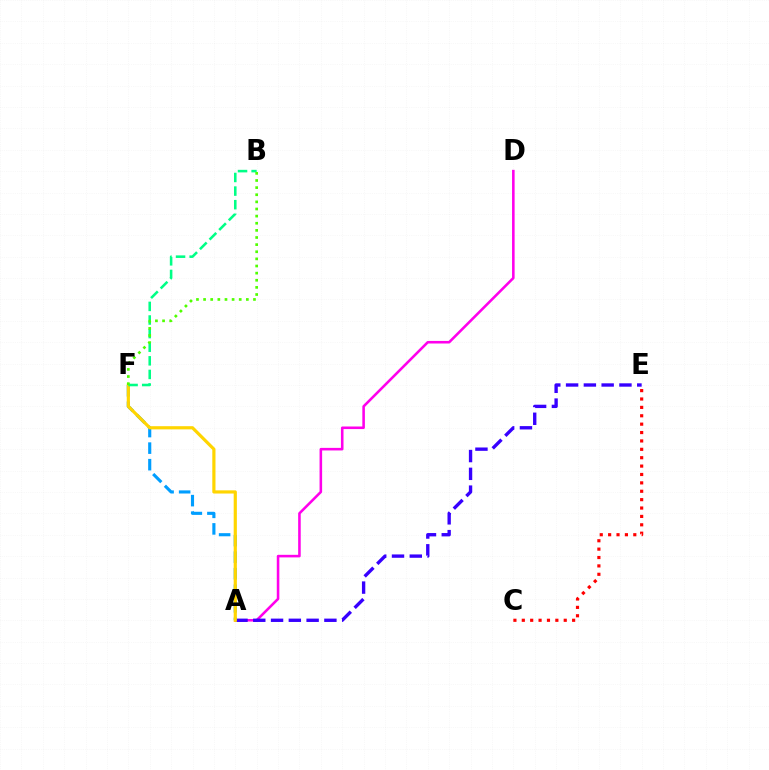{('A', 'D'): [{'color': '#ff00ed', 'line_style': 'solid', 'thickness': 1.85}], ('A', 'E'): [{'color': '#3700ff', 'line_style': 'dashed', 'thickness': 2.42}], ('A', 'F'): [{'color': '#009eff', 'line_style': 'dashed', 'thickness': 2.25}, {'color': '#ffd500', 'line_style': 'solid', 'thickness': 2.29}], ('B', 'F'): [{'color': '#00ff86', 'line_style': 'dashed', 'thickness': 1.85}, {'color': '#4fff00', 'line_style': 'dotted', 'thickness': 1.94}], ('C', 'E'): [{'color': '#ff0000', 'line_style': 'dotted', 'thickness': 2.28}]}